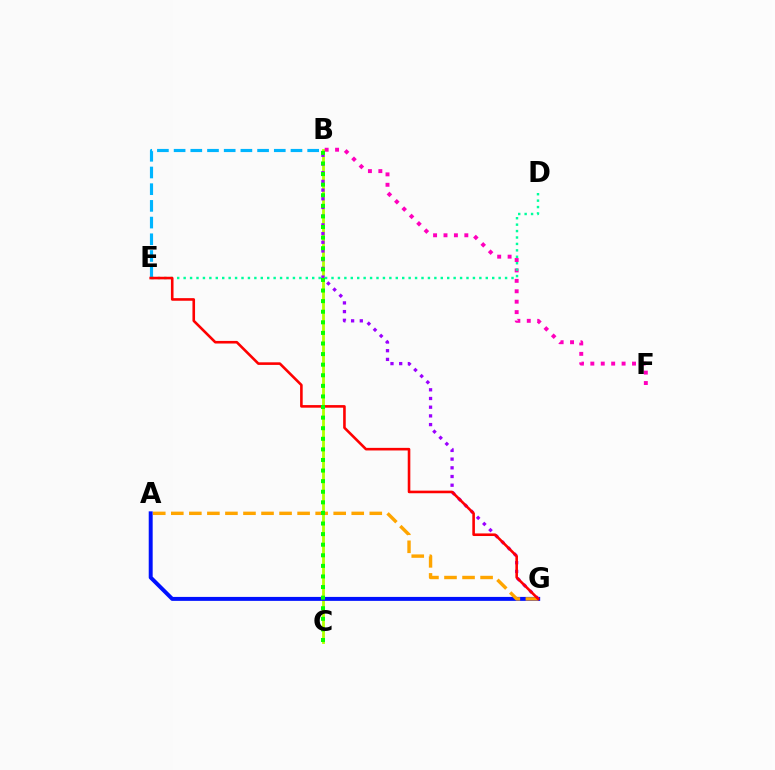{('B', 'E'): [{'color': '#00b5ff', 'line_style': 'dashed', 'thickness': 2.27}], ('B', 'C'): [{'color': '#b3ff00', 'line_style': 'solid', 'thickness': 2.03}, {'color': '#08ff00', 'line_style': 'dotted', 'thickness': 2.88}], ('B', 'F'): [{'color': '#ff00bd', 'line_style': 'dotted', 'thickness': 2.83}], ('A', 'G'): [{'color': '#0010ff', 'line_style': 'solid', 'thickness': 2.84}, {'color': '#ffa500', 'line_style': 'dashed', 'thickness': 2.45}], ('B', 'G'): [{'color': '#9b00ff', 'line_style': 'dotted', 'thickness': 2.36}], ('D', 'E'): [{'color': '#00ff9d', 'line_style': 'dotted', 'thickness': 1.75}], ('E', 'G'): [{'color': '#ff0000', 'line_style': 'solid', 'thickness': 1.87}]}